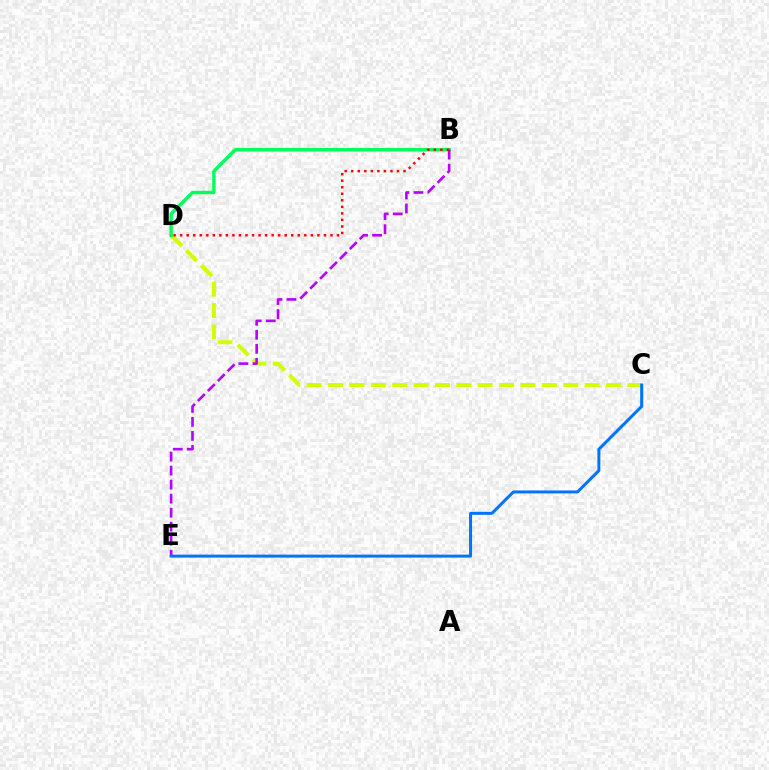{('C', 'D'): [{'color': '#d1ff00', 'line_style': 'dashed', 'thickness': 2.9}], ('B', 'D'): [{'color': '#00ff5c', 'line_style': 'solid', 'thickness': 2.45}, {'color': '#ff0000', 'line_style': 'dotted', 'thickness': 1.78}], ('B', 'E'): [{'color': '#b900ff', 'line_style': 'dashed', 'thickness': 1.91}], ('C', 'E'): [{'color': '#0074ff', 'line_style': 'solid', 'thickness': 2.16}]}